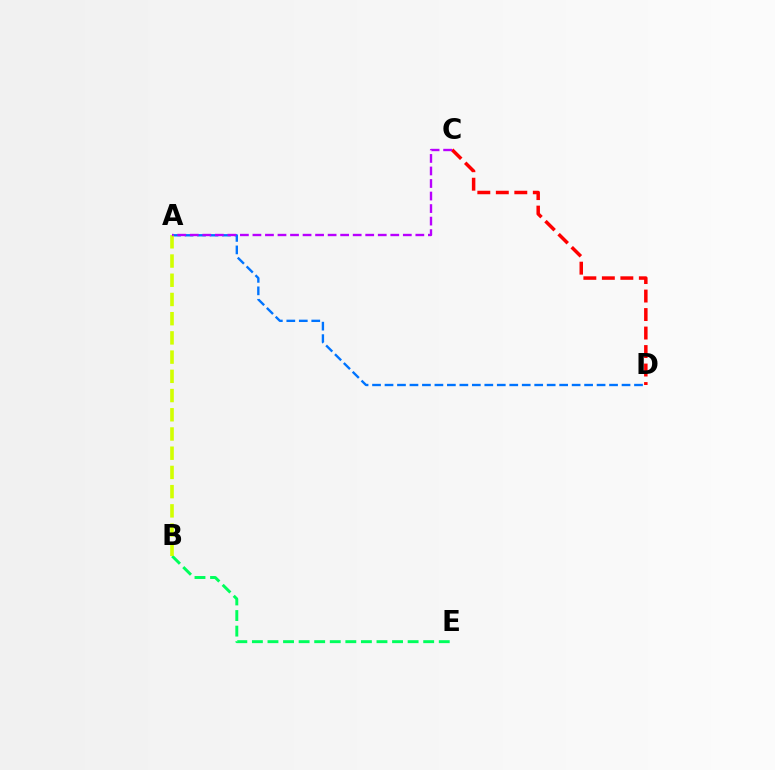{('C', 'D'): [{'color': '#ff0000', 'line_style': 'dashed', 'thickness': 2.51}], ('B', 'E'): [{'color': '#00ff5c', 'line_style': 'dashed', 'thickness': 2.12}], ('A', 'D'): [{'color': '#0074ff', 'line_style': 'dashed', 'thickness': 1.69}], ('A', 'B'): [{'color': '#d1ff00', 'line_style': 'dashed', 'thickness': 2.61}], ('A', 'C'): [{'color': '#b900ff', 'line_style': 'dashed', 'thickness': 1.7}]}